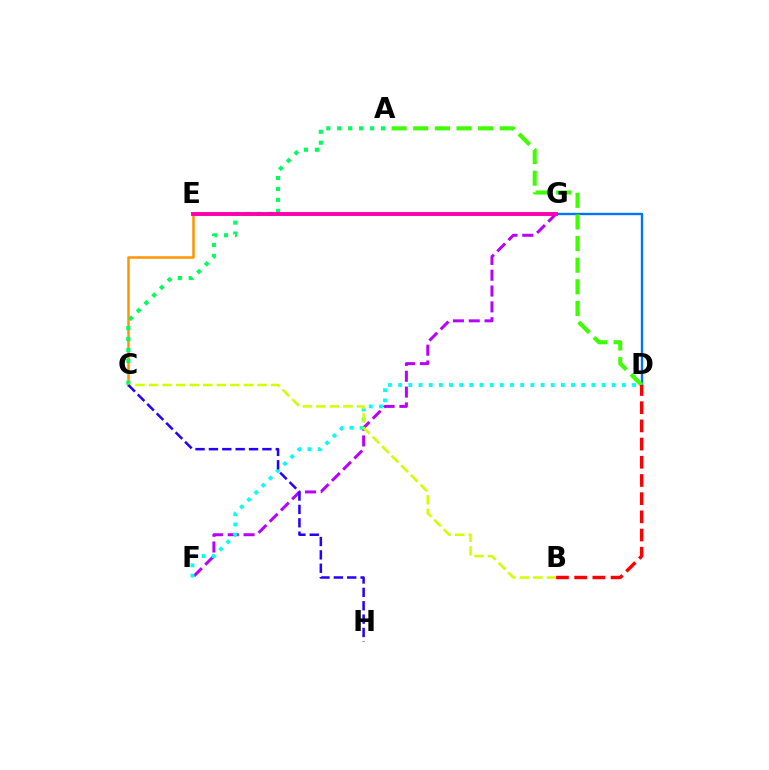{('C', 'E'): [{'color': '#ff9400', 'line_style': 'solid', 'thickness': 1.82}], ('A', 'C'): [{'color': '#00ff5c', 'line_style': 'dotted', 'thickness': 2.97}], ('F', 'G'): [{'color': '#b900ff', 'line_style': 'dashed', 'thickness': 2.15}], ('D', 'G'): [{'color': '#0074ff', 'line_style': 'solid', 'thickness': 1.71}], ('E', 'G'): [{'color': '#ff00ac', 'line_style': 'solid', 'thickness': 2.81}], ('D', 'F'): [{'color': '#00fff6', 'line_style': 'dotted', 'thickness': 2.76}], ('B', 'C'): [{'color': '#d1ff00', 'line_style': 'dashed', 'thickness': 1.84}], ('A', 'D'): [{'color': '#3dff00', 'line_style': 'dashed', 'thickness': 2.94}], ('C', 'H'): [{'color': '#2500ff', 'line_style': 'dashed', 'thickness': 1.82}], ('B', 'D'): [{'color': '#ff0000', 'line_style': 'dashed', 'thickness': 2.47}]}